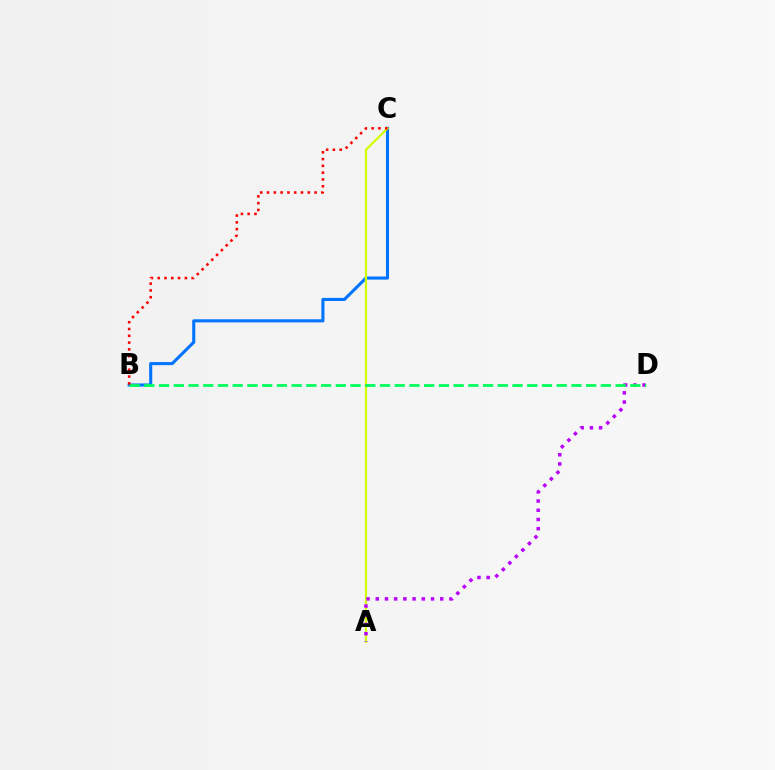{('B', 'C'): [{'color': '#0074ff', 'line_style': 'solid', 'thickness': 2.22}, {'color': '#ff0000', 'line_style': 'dotted', 'thickness': 1.85}], ('A', 'C'): [{'color': '#d1ff00', 'line_style': 'solid', 'thickness': 1.59}], ('A', 'D'): [{'color': '#b900ff', 'line_style': 'dotted', 'thickness': 2.5}], ('B', 'D'): [{'color': '#00ff5c', 'line_style': 'dashed', 'thickness': 2.0}]}